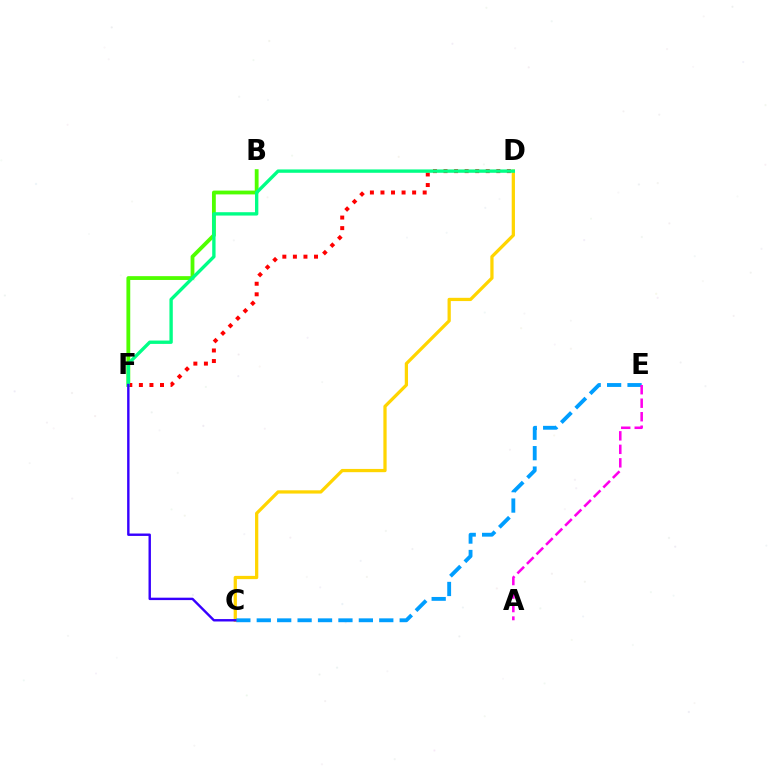{('B', 'F'): [{'color': '#4fff00', 'line_style': 'solid', 'thickness': 2.75}], ('D', 'F'): [{'color': '#ff0000', 'line_style': 'dotted', 'thickness': 2.87}, {'color': '#00ff86', 'line_style': 'solid', 'thickness': 2.42}], ('C', 'D'): [{'color': '#ffd500', 'line_style': 'solid', 'thickness': 2.34}], ('C', 'E'): [{'color': '#009eff', 'line_style': 'dashed', 'thickness': 2.77}], ('A', 'E'): [{'color': '#ff00ed', 'line_style': 'dashed', 'thickness': 1.83}], ('C', 'F'): [{'color': '#3700ff', 'line_style': 'solid', 'thickness': 1.74}]}